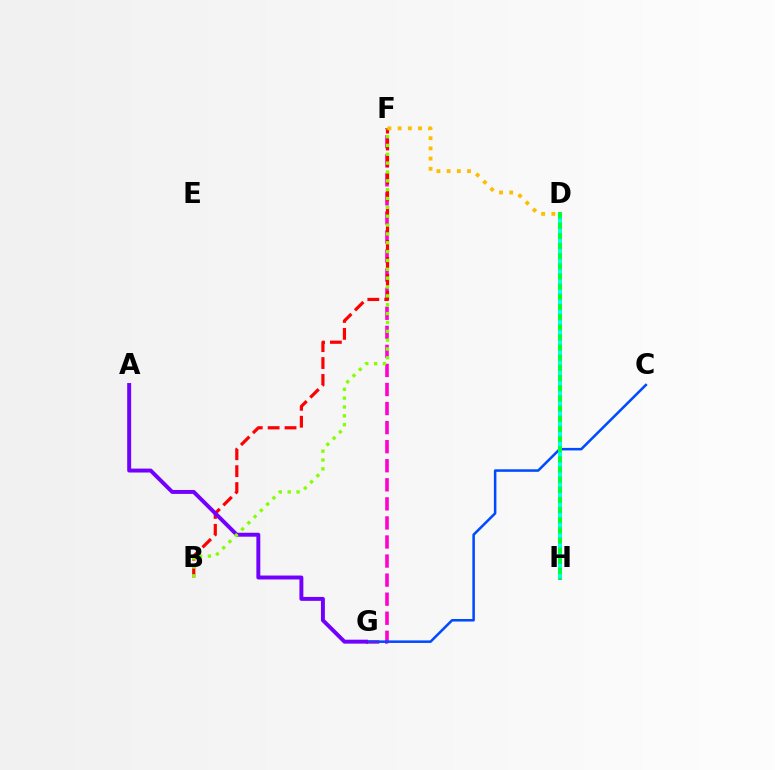{('F', 'G'): [{'color': '#ff00cf', 'line_style': 'dashed', 'thickness': 2.59}], ('C', 'G'): [{'color': '#004bff', 'line_style': 'solid', 'thickness': 1.83}], ('D', 'H'): [{'color': '#00ff39', 'line_style': 'solid', 'thickness': 2.89}, {'color': '#00fff6', 'line_style': 'dotted', 'thickness': 2.76}], ('B', 'F'): [{'color': '#ff0000', 'line_style': 'dashed', 'thickness': 2.3}, {'color': '#84ff00', 'line_style': 'dotted', 'thickness': 2.4}], ('A', 'G'): [{'color': '#7200ff', 'line_style': 'solid', 'thickness': 2.83}], ('D', 'F'): [{'color': '#ffbd00', 'line_style': 'dotted', 'thickness': 2.77}]}